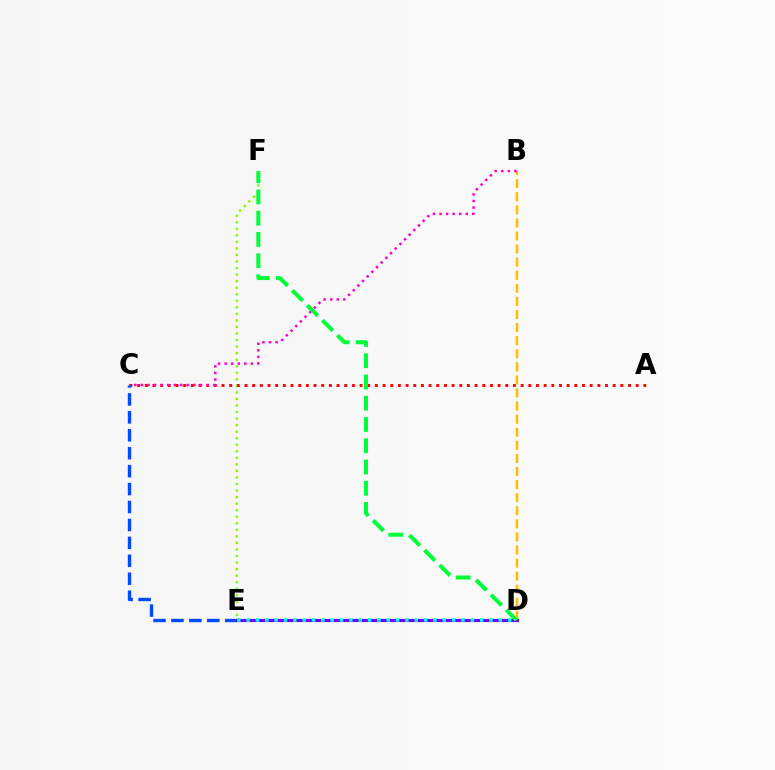{('E', 'F'): [{'color': '#84ff00', 'line_style': 'dotted', 'thickness': 1.78}], ('A', 'C'): [{'color': '#ff0000', 'line_style': 'dotted', 'thickness': 2.08}], ('C', 'E'): [{'color': '#004bff', 'line_style': 'dashed', 'thickness': 2.44}], ('B', 'D'): [{'color': '#ffbd00', 'line_style': 'dashed', 'thickness': 1.78}], ('D', 'E'): [{'color': '#7200ff', 'line_style': 'solid', 'thickness': 2.24}, {'color': '#00fff6', 'line_style': 'dotted', 'thickness': 2.54}], ('B', 'C'): [{'color': '#ff00cf', 'line_style': 'dotted', 'thickness': 1.79}], ('D', 'F'): [{'color': '#00ff39', 'line_style': 'dashed', 'thickness': 2.89}]}